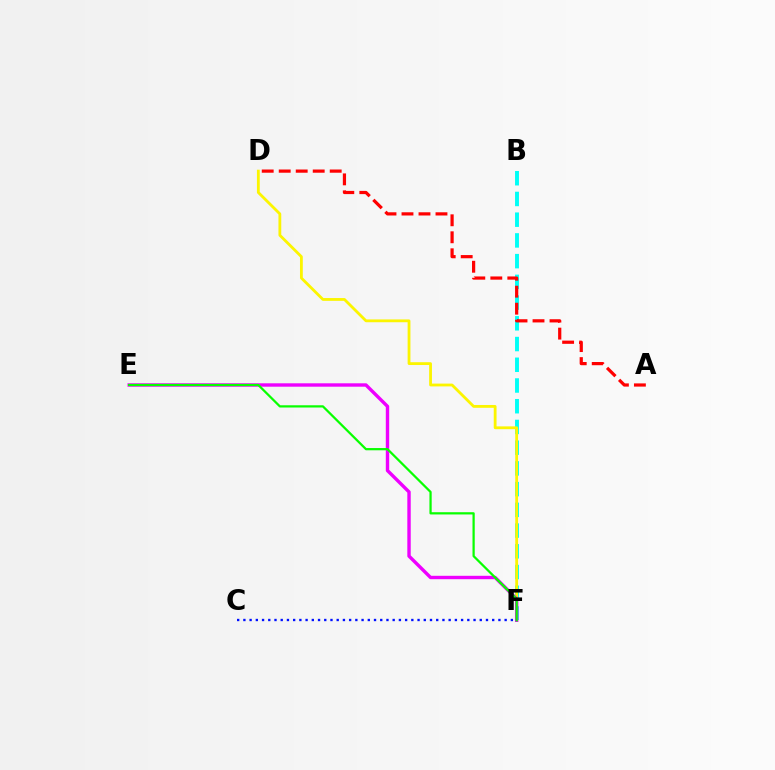{('B', 'F'): [{'color': '#00fff6', 'line_style': 'dashed', 'thickness': 2.82}], ('D', 'F'): [{'color': '#fcf500', 'line_style': 'solid', 'thickness': 2.02}], ('A', 'D'): [{'color': '#ff0000', 'line_style': 'dashed', 'thickness': 2.31}], ('E', 'F'): [{'color': '#ee00ff', 'line_style': 'solid', 'thickness': 2.45}, {'color': '#08ff00', 'line_style': 'solid', 'thickness': 1.61}], ('C', 'F'): [{'color': '#0010ff', 'line_style': 'dotted', 'thickness': 1.69}]}